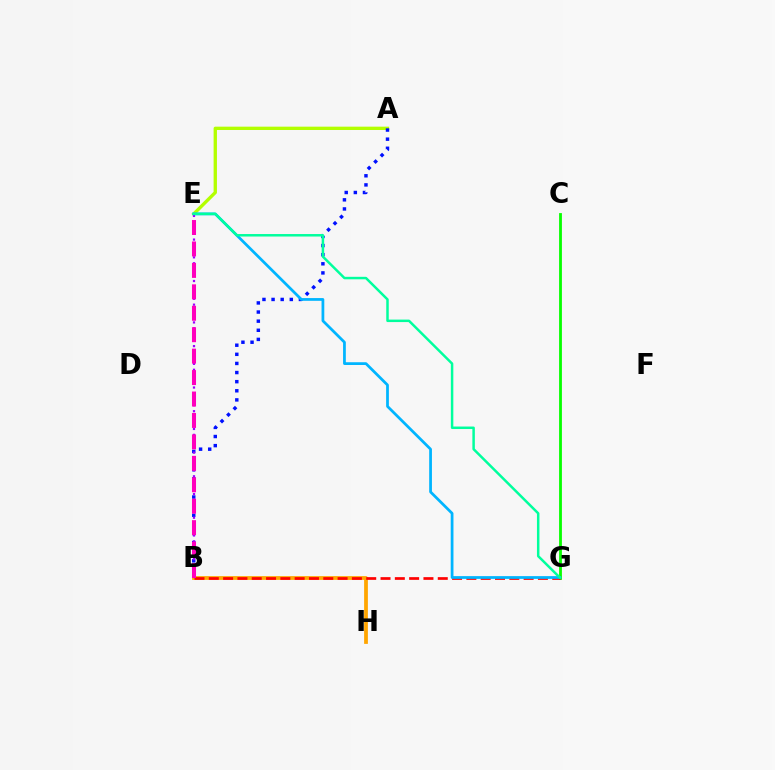{('C', 'G'): [{'color': '#08ff00', 'line_style': 'solid', 'thickness': 2.03}], ('A', 'E'): [{'color': '#b3ff00', 'line_style': 'solid', 'thickness': 2.4}], ('B', 'H'): [{'color': '#ffa500', 'line_style': 'solid', 'thickness': 2.7}], ('A', 'B'): [{'color': '#0010ff', 'line_style': 'dotted', 'thickness': 2.48}], ('B', 'G'): [{'color': '#ff0000', 'line_style': 'dashed', 'thickness': 1.94}], ('E', 'G'): [{'color': '#00b5ff', 'line_style': 'solid', 'thickness': 1.98}, {'color': '#00ff9d', 'line_style': 'solid', 'thickness': 1.79}], ('B', 'E'): [{'color': '#9b00ff', 'line_style': 'dotted', 'thickness': 1.61}, {'color': '#ff00bd', 'line_style': 'dashed', 'thickness': 2.91}]}